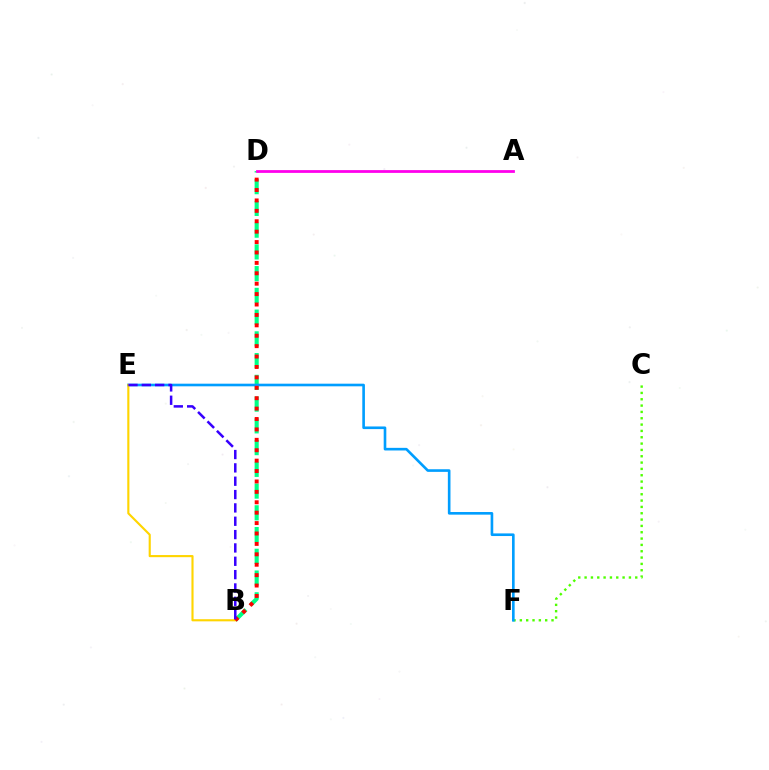{('B', 'D'): [{'color': '#00ff86', 'line_style': 'dashed', 'thickness': 2.95}, {'color': '#ff0000', 'line_style': 'dotted', 'thickness': 2.83}], ('A', 'D'): [{'color': '#ff00ed', 'line_style': 'solid', 'thickness': 2.0}], ('C', 'F'): [{'color': '#4fff00', 'line_style': 'dotted', 'thickness': 1.72}], ('E', 'F'): [{'color': '#009eff', 'line_style': 'solid', 'thickness': 1.89}], ('B', 'E'): [{'color': '#ffd500', 'line_style': 'solid', 'thickness': 1.53}, {'color': '#3700ff', 'line_style': 'dashed', 'thickness': 1.81}]}